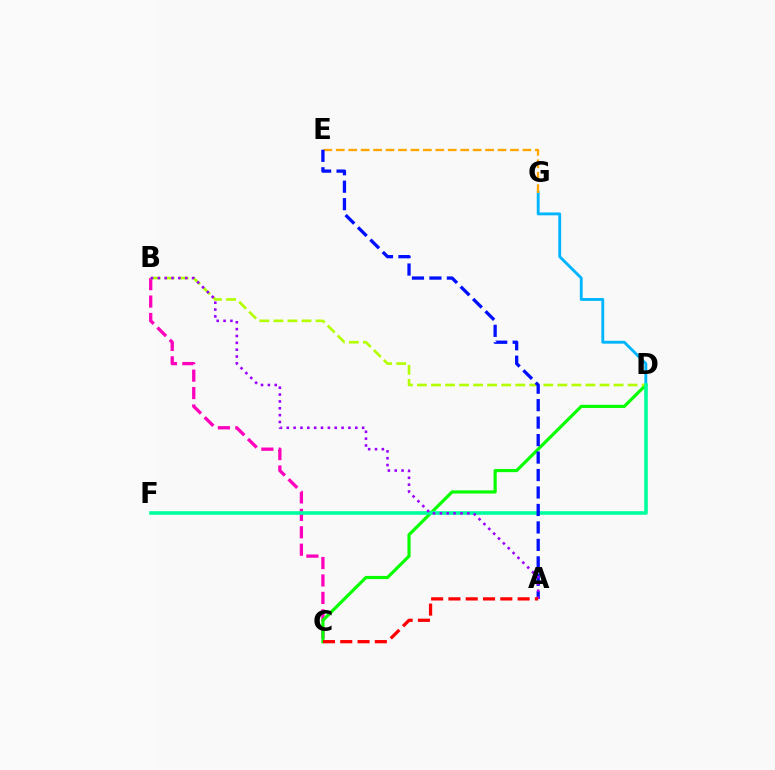{('B', 'C'): [{'color': '#ff00bd', 'line_style': 'dashed', 'thickness': 2.37}], ('C', 'D'): [{'color': '#08ff00', 'line_style': 'solid', 'thickness': 2.29}], ('D', 'G'): [{'color': '#00b5ff', 'line_style': 'solid', 'thickness': 2.06}], ('B', 'D'): [{'color': '#b3ff00', 'line_style': 'dashed', 'thickness': 1.91}], ('D', 'F'): [{'color': '#00ff9d', 'line_style': 'solid', 'thickness': 2.6}], ('E', 'G'): [{'color': '#ffa500', 'line_style': 'dashed', 'thickness': 1.69}], ('A', 'E'): [{'color': '#0010ff', 'line_style': 'dashed', 'thickness': 2.37}], ('A', 'B'): [{'color': '#9b00ff', 'line_style': 'dotted', 'thickness': 1.86}], ('A', 'C'): [{'color': '#ff0000', 'line_style': 'dashed', 'thickness': 2.35}]}